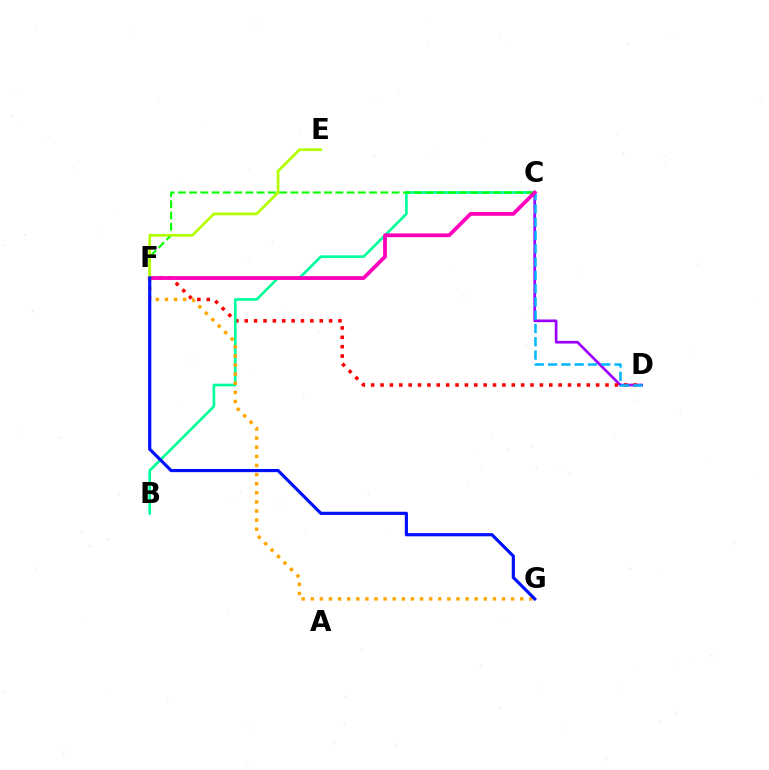{('C', 'D'): [{'color': '#9b00ff', 'line_style': 'solid', 'thickness': 1.94}, {'color': '#00b5ff', 'line_style': 'dashed', 'thickness': 1.8}], ('D', 'F'): [{'color': '#ff0000', 'line_style': 'dotted', 'thickness': 2.55}], ('B', 'C'): [{'color': '#00ff9d', 'line_style': 'solid', 'thickness': 1.93}], ('C', 'F'): [{'color': '#08ff00', 'line_style': 'dashed', 'thickness': 1.53}, {'color': '#ff00bd', 'line_style': 'solid', 'thickness': 2.72}], ('E', 'F'): [{'color': '#b3ff00', 'line_style': 'solid', 'thickness': 1.96}], ('F', 'G'): [{'color': '#ffa500', 'line_style': 'dotted', 'thickness': 2.47}, {'color': '#0010ff', 'line_style': 'solid', 'thickness': 2.28}]}